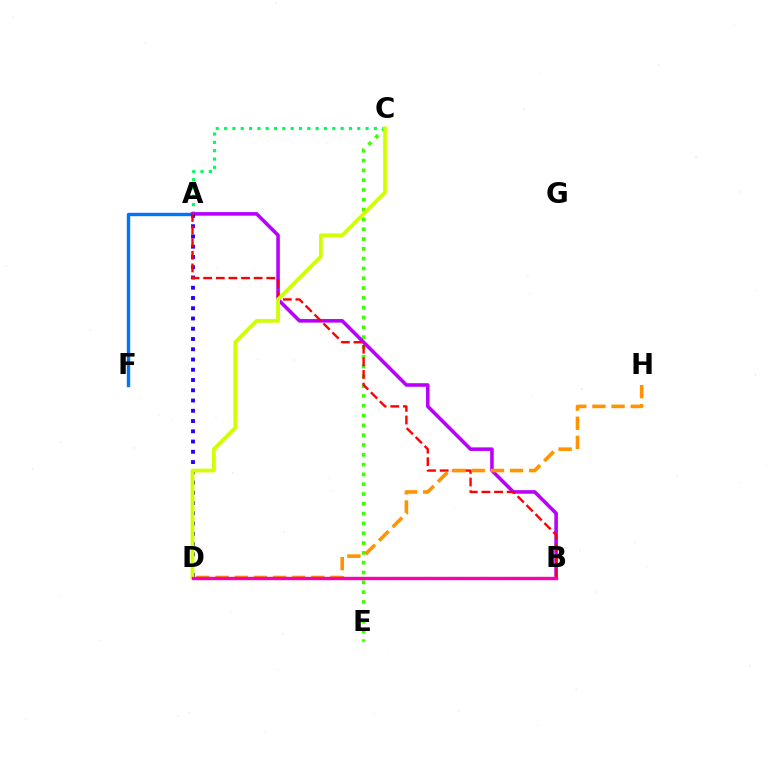{('A', 'F'): [{'color': '#0074ff', 'line_style': 'solid', 'thickness': 2.43}], ('C', 'E'): [{'color': '#3dff00', 'line_style': 'dotted', 'thickness': 2.66}], ('A', 'C'): [{'color': '#00ff5c', 'line_style': 'dotted', 'thickness': 2.26}], ('A', 'B'): [{'color': '#b900ff', 'line_style': 'solid', 'thickness': 2.57}, {'color': '#ff0000', 'line_style': 'dashed', 'thickness': 1.72}], ('A', 'D'): [{'color': '#2500ff', 'line_style': 'dotted', 'thickness': 2.79}], ('C', 'D'): [{'color': '#d1ff00', 'line_style': 'solid', 'thickness': 2.72}], ('D', 'H'): [{'color': '#ff9400', 'line_style': 'dashed', 'thickness': 2.6}], ('B', 'D'): [{'color': '#00fff6', 'line_style': 'dashed', 'thickness': 1.5}, {'color': '#ff00ac', 'line_style': 'solid', 'thickness': 2.43}]}